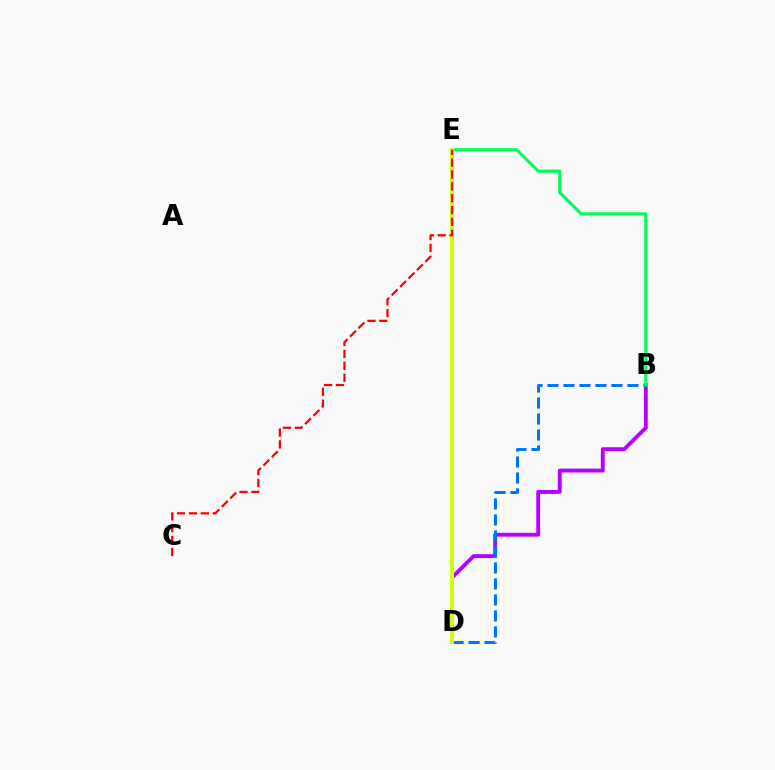{('B', 'D'): [{'color': '#b900ff', 'line_style': 'solid', 'thickness': 2.79}, {'color': '#0074ff', 'line_style': 'dashed', 'thickness': 2.17}], ('B', 'E'): [{'color': '#00ff5c', 'line_style': 'solid', 'thickness': 2.26}], ('D', 'E'): [{'color': '#d1ff00', 'line_style': 'solid', 'thickness': 2.86}], ('C', 'E'): [{'color': '#ff0000', 'line_style': 'dashed', 'thickness': 1.61}]}